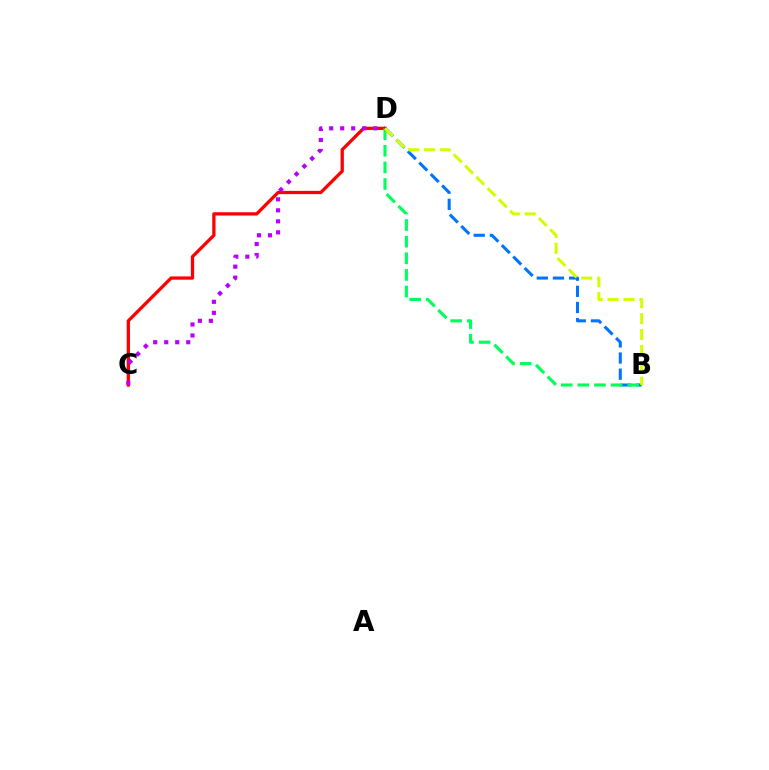{('B', 'D'): [{'color': '#0074ff', 'line_style': 'dashed', 'thickness': 2.19}, {'color': '#00ff5c', 'line_style': 'dashed', 'thickness': 2.26}, {'color': '#d1ff00', 'line_style': 'dashed', 'thickness': 2.16}], ('C', 'D'): [{'color': '#ff0000', 'line_style': 'solid', 'thickness': 2.36}, {'color': '#b900ff', 'line_style': 'dotted', 'thickness': 2.99}]}